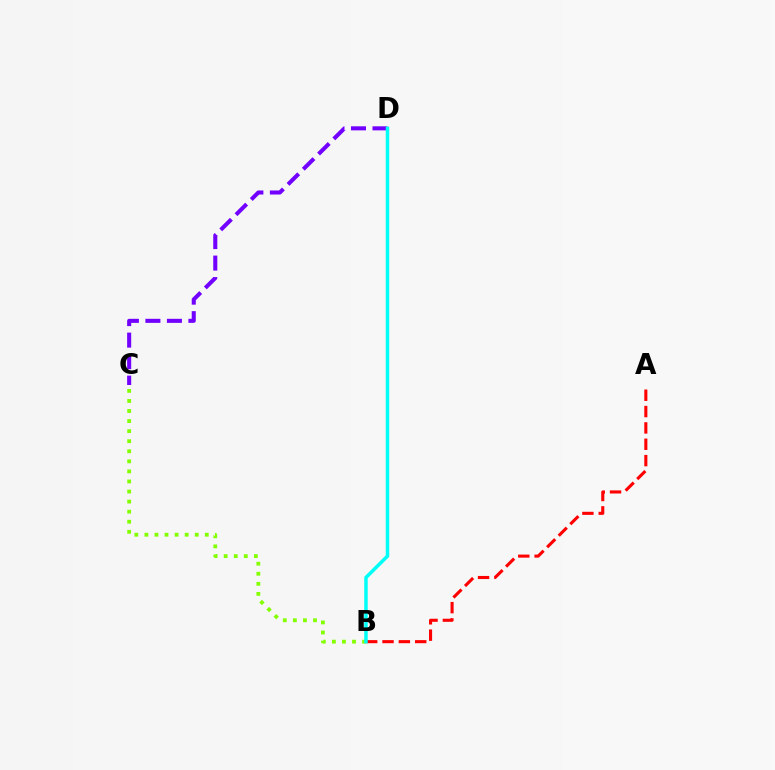{('A', 'B'): [{'color': '#ff0000', 'line_style': 'dashed', 'thickness': 2.22}], ('C', 'D'): [{'color': '#7200ff', 'line_style': 'dashed', 'thickness': 2.92}], ('B', 'C'): [{'color': '#84ff00', 'line_style': 'dotted', 'thickness': 2.74}], ('B', 'D'): [{'color': '#00fff6', 'line_style': 'solid', 'thickness': 2.51}]}